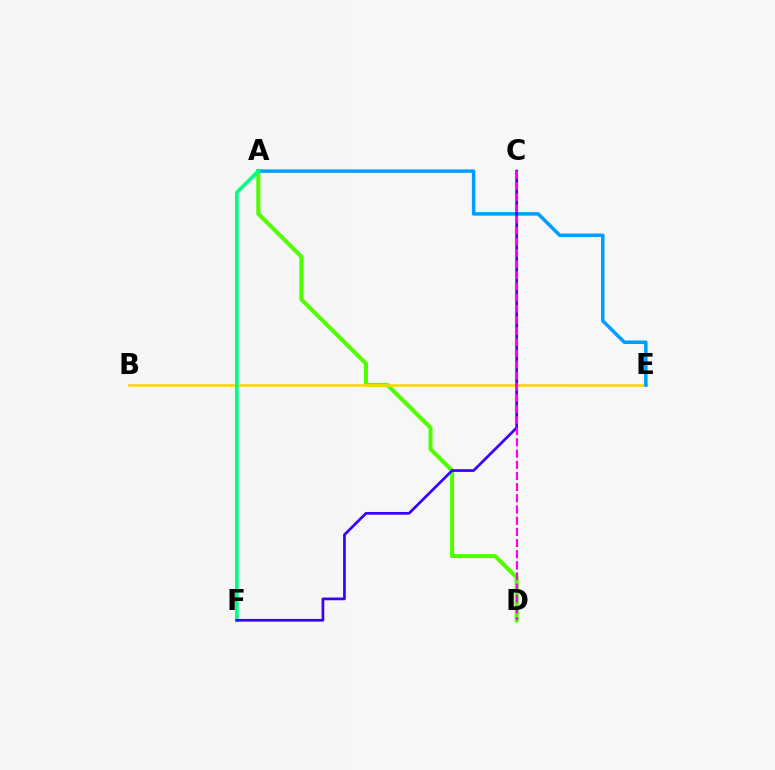{('C', 'D'): [{'color': '#ff0000', 'line_style': 'dotted', 'thickness': 1.52}, {'color': '#ff00ed', 'line_style': 'dashed', 'thickness': 1.51}], ('A', 'D'): [{'color': '#4fff00', 'line_style': 'solid', 'thickness': 2.92}], ('B', 'E'): [{'color': '#ffd500', 'line_style': 'solid', 'thickness': 1.88}], ('A', 'E'): [{'color': '#009eff', 'line_style': 'solid', 'thickness': 2.53}], ('A', 'F'): [{'color': '#00ff86', 'line_style': 'solid', 'thickness': 2.66}], ('C', 'F'): [{'color': '#3700ff', 'line_style': 'solid', 'thickness': 1.95}]}